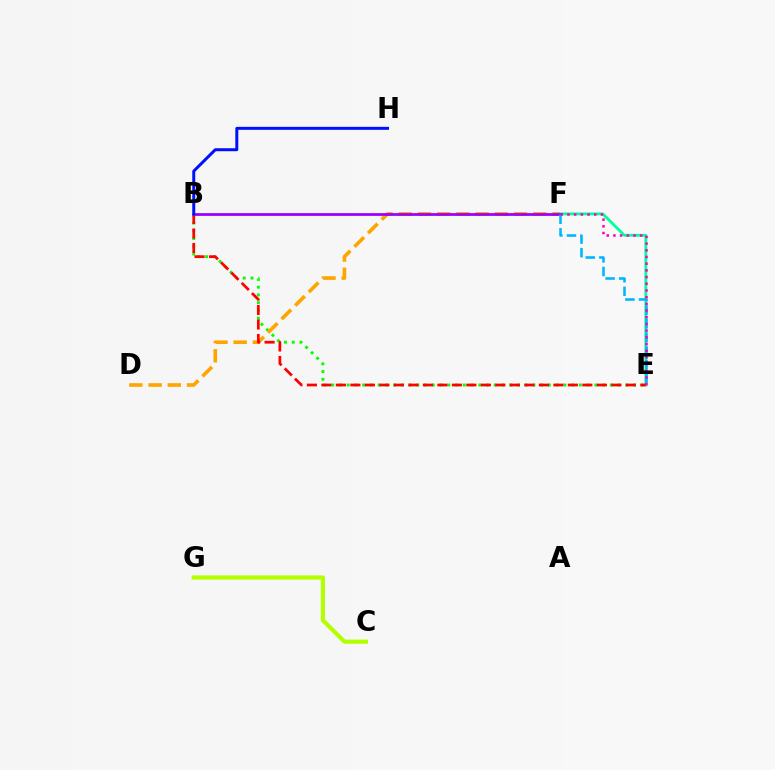{('B', 'E'): [{'color': '#08ff00', 'line_style': 'dotted', 'thickness': 2.1}, {'color': '#ff0000', 'line_style': 'dashed', 'thickness': 1.97}], ('D', 'F'): [{'color': '#ffa500', 'line_style': 'dashed', 'thickness': 2.61}], ('E', 'F'): [{'color': '#00ff9d', 'line_style': 'solid', 'thickness': 2.05}, {'color': '#00b5ff', 'line_style': 'dashed', 'thickness': 1.85}, {'color': '#ff00bd', 'line_style': 'dotted', 'thickness': 1.82}], ('B', 'F'): [{'color': '#9b00ff', 'line_style': 'solid', 'thickness': 1.99}], ('B', 'H'): [{'color': '#0010ff', 'line_style': 'solid', 'thickness': 2.15}], ('C', 'G'): [{'color': '#b3ff00', 'line_style': 'solid', 'thickness': 2.99}]}